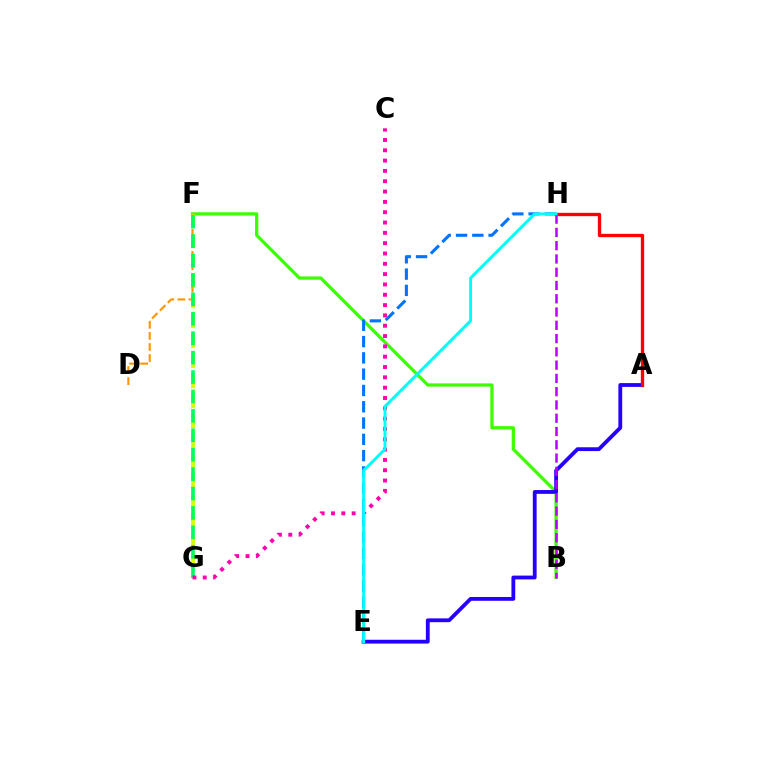{('B', 'F'): [{'color': '#3dff00', 'line_style': 'solid', 'thickness': 2.34}], ('A', 'E'): [{'color': '#2500ff', 'line_style': 'solid', 'thickness': 2.74}], ('F', 'G'): [{'color': '#d1ff00', 'line_style': 'dashed', 'thickness': 2.72}, {'color': '#00ff5c', 'line_style': 'dashed', 'thickness': 2.64}], ('D', 'F'): [{'color': '#ff9400', 'line_style': 'dashed', 'thickness': 1.51}], ('A', 'H'): [{'color': '#ff0000', 'line_style': 'solid', 'thickness': 2.39}], ('C', 'G'): [{'color': '#ff00ac', 'line_style': 'dotted', 'thickness': 2.8}], ('E', 'H'): [{'color': '#0074ff', 'line_style': 'dashed', 'thickness': 2.21}, {'color': '#00fff6', 'line_style': 'solid', 'thickness': 2.09}], ('B', 'H'): [{'color': '#b900ff', 'line_style': 'dashed', 'thickness': 1.8}]}